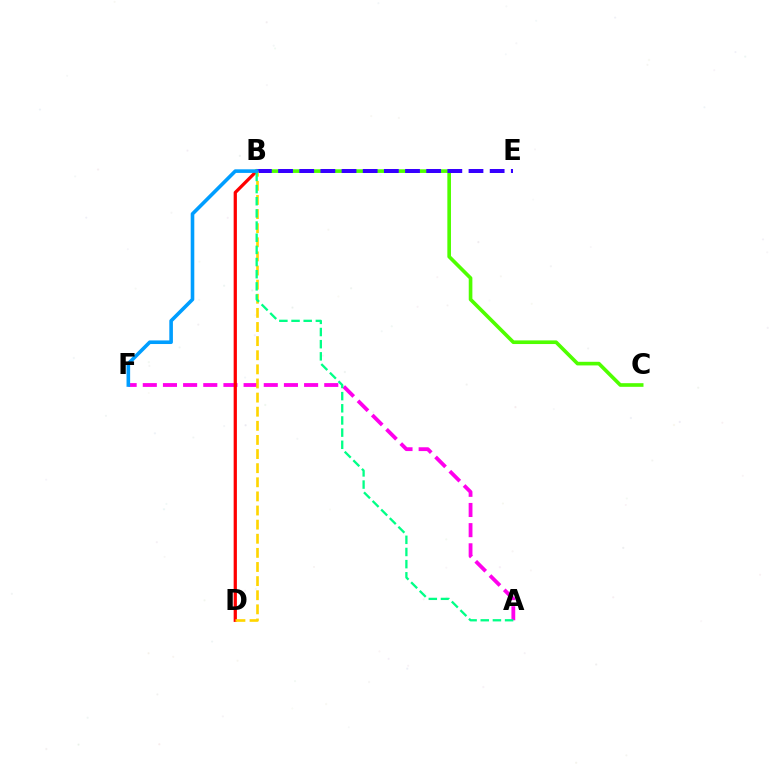{('A', 'F'): [{'color': '#ff00ed', 'line_style': 'dashed', 'thickness': 2.74}], ('B', 'D'): [{'color': '#ff0000', 'line_style': 'solid', 'thickness': 2.33}, {'color': '#ffd500', 'line_style': 'dashed', 'thickness': 1.92}], ('B', 'C'): [{'color': '#4fff00', 'line_style': 'solid', 'thickness': 2.62}], ('B', 'E'): [{'color': '#3700ff', 'line_style': 'dashed', 'thickness': 2.87}], ('A', 'B'): [{'color': '#00ff86', 'line_style': 'dashed', 'thickness': 1.65}], ('B', 'F'): [{'color': '#009eff', 'line_style': 'solid', 'thickness': 2.6}]}